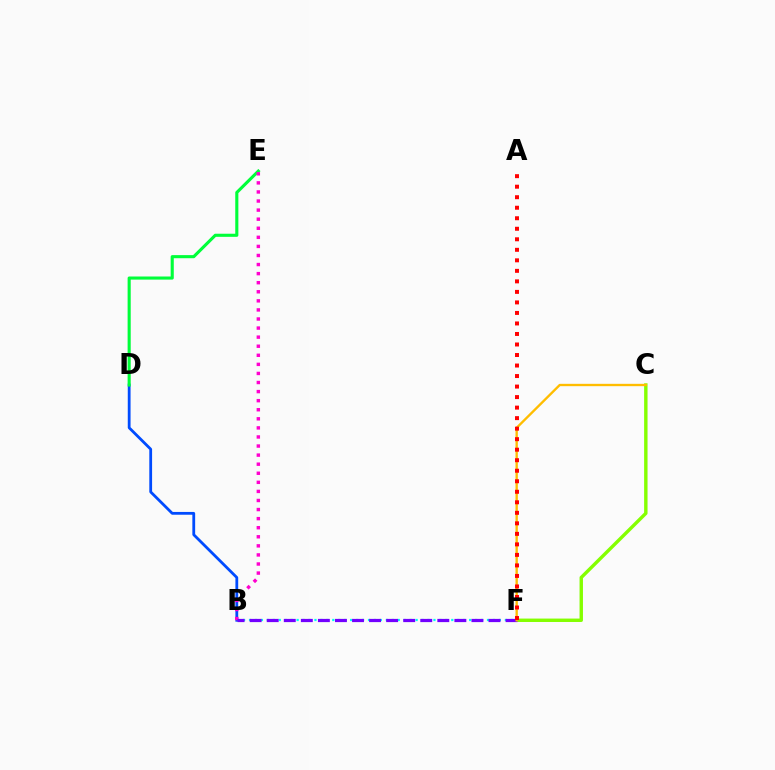{('B', 'F'): [{'color': '#00fff6', 'line_style': 'dotted', 'thickness': 1.62}, {'color': '#7200ff', 'line_style': 'dashed', 'thickness': 2.32}], ('B', 'D'): [{'color': '#004bff', 'line_style': 'solid', 'thickness': 2.01}], ('C', 'F'): [{'color': '#84ff00', 'line_style': 'solid', 'thickness': 2.46}, {'color': '#ffbd00', 'line_style': 'solid', 'thickness': 1.69}], ('D', 'E'): [{'color': '#00ff39', 'line_style': 'solid', 'thickness': 2.24}], ('B', 'E'): [{'color': '#ff00cf', 'line_style': 'dotted', 'thickness': 2.47}], ('A', 'F'): [{'color': '#ff0000', 'line_style': 'dotted', 'thickness': 2.86}]}